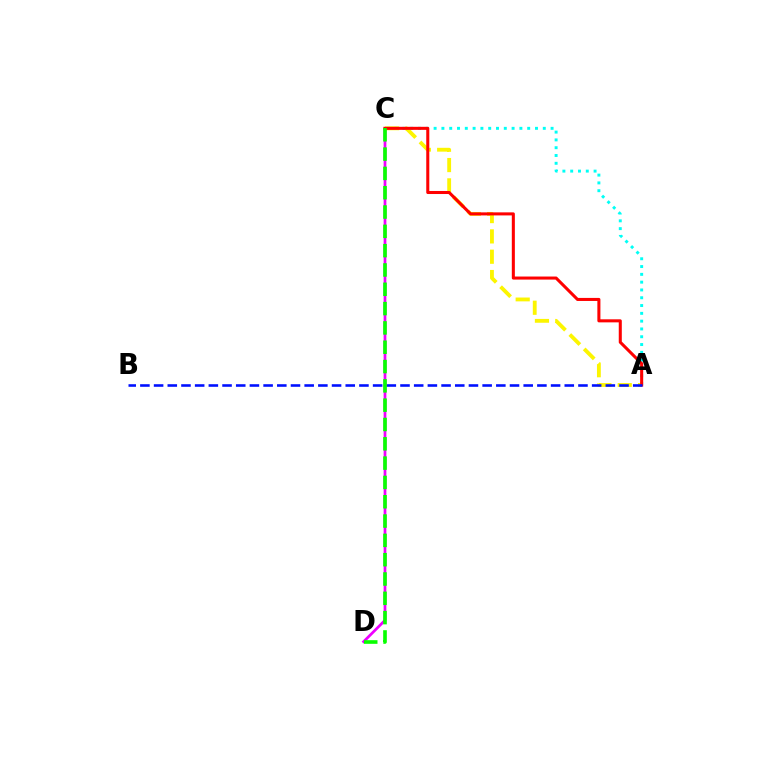{('A', 'C'): [{'color': '#00fff6', 'line_style': 'dotted', 'thickness': 2.12}, {'color': '#fcf500', 'line_style': 'dashed', 'thickness': 2.76}, {'color': '#ff0000', 'line_style': 'solid', 'thickness': 2.2}], ('C', 'D'): [{'color': '#ee00ff', 'line_style': 'solid', 'thickness': 1.97}, {'color': '#08ff00', 'line_style': 'dashed', 'thickness': 2.62}], ('A', 'B'): [{'color': '#0010ff', 'line_style': 'dashed', 'thickness': 1.86}]}